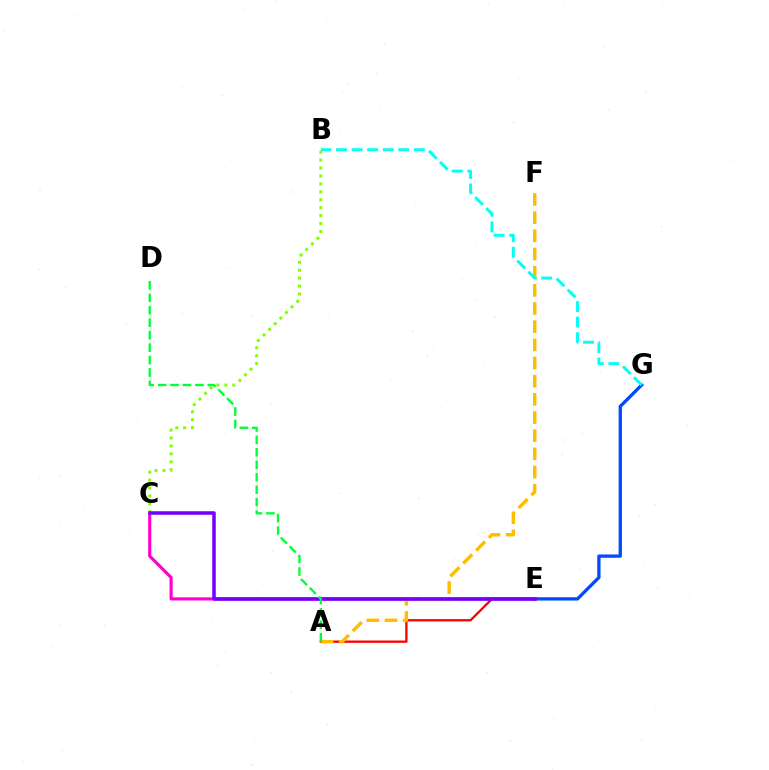{('A', 'E'): [{'color': '#ff0000', 'line_style': 'solid', 'thickness': 1.66}], ('E', 'G'): [{'color': '#004bff', 'line_style': 'solid', 'thickness': 2.38}], ('C', 'E'): [{'color': '#ff00cf', 'line_style': 'solid', 'thickness': 2.25}, {'color': '#7200ff', 'line_style': 'solid', 'thickness': 2.54}], ('B', 'C'): [{'color': '#84ff00', 'line_style': 'dotted', 'thickness': 2.16}], ('A', 'F'): [{'color': '#ffbd00', 'line_style': 'dashed', 'thickness': 2.47}], ('B', 'G'): [{'color': '#00fff6', 'line_style': 'dashed', 'thickness': 2.12}], ('A', 'D'): [{'color': '#00ff39', 'line_style': 'dashed', 'thickness': 1.69}]}